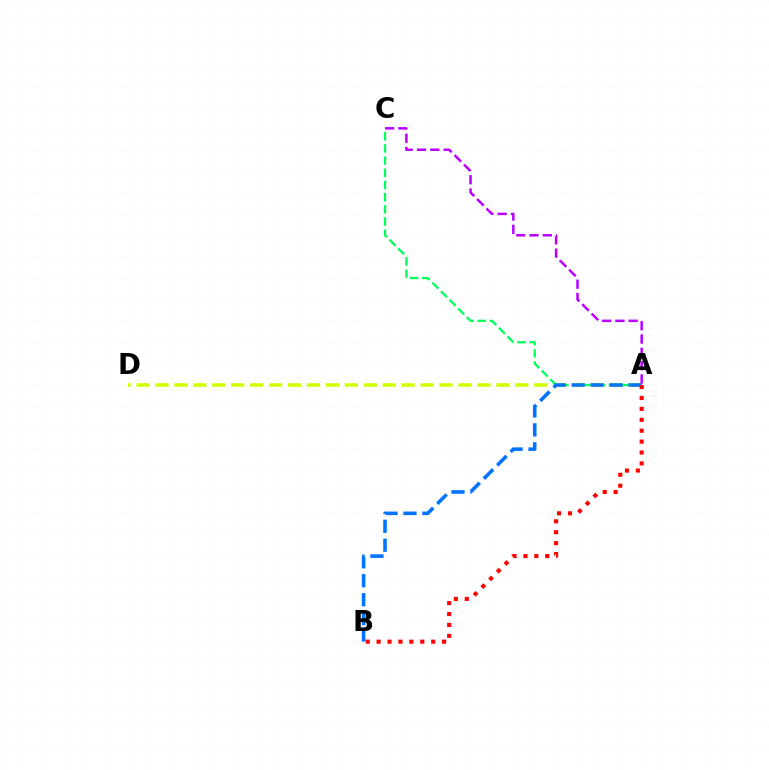{('A', 'D'): [{'color': '#d1ff00', 'line_style': 'dashed', 'thickness': 2.57}], ('A', 'C'): [{'color': '#00ff5c', 'line_style': 'dashed', 'thickness': 1.65}, {'color': '#b900ff', 'line_style': 'dashed', 'thickness': 1.81}], ('A', 'B'): [{'color': '#0074ff', 'line_style': 'dashed', 'thickness': 2.58}, {'color': '#ff0000', 'line_style': 'dotted', 'thickness': 2.96}]}